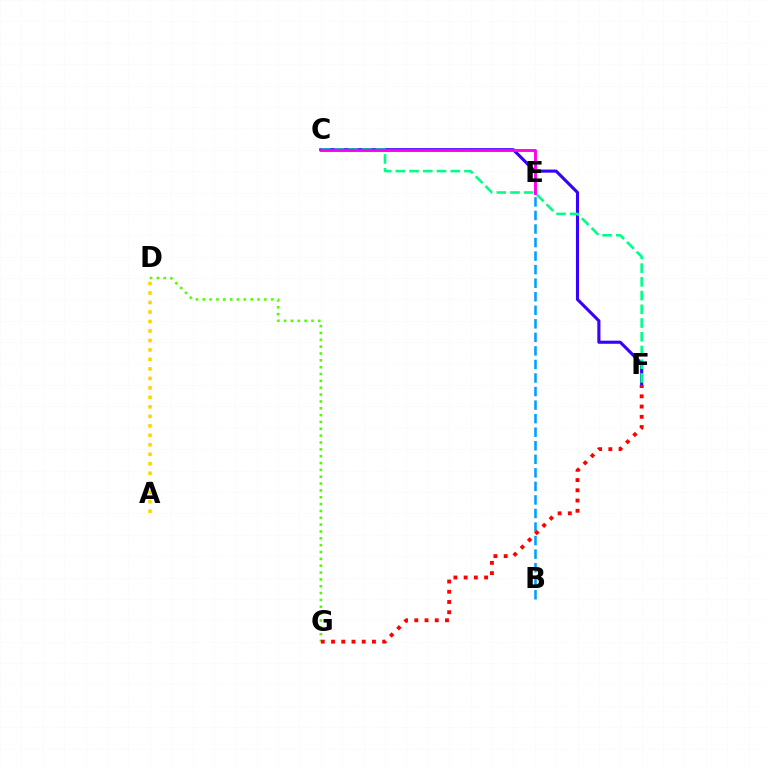{('C', 'F'): [{'color': '#3700ff', 'line_style': 'solid', 'thickness': 2.24}, {'color': '#00ff86', 'line_style': 'dashed', 'thickness': 1.86}], ('D', 'G'): [{'color': '#4fff00', 'line_style': 'dotted', 'thickness': 1.86}], ('A', 'D'): [{'color': '#ffd500', 'line_style': 'dotted', 'thickness': 2.58}], ('C', 'E'): [{'color': '#ff00ed', 'line_style': 'solid', 'thickness': 2.07}], ('B', 'E'): [{'color': '#009eff', 'line_style': 'dashed', 'thickness': 1.84}], ('F', 'G'): [{'color': '#ff0000', 'line_style': 'dotted', 'thickness': 2.78}]}